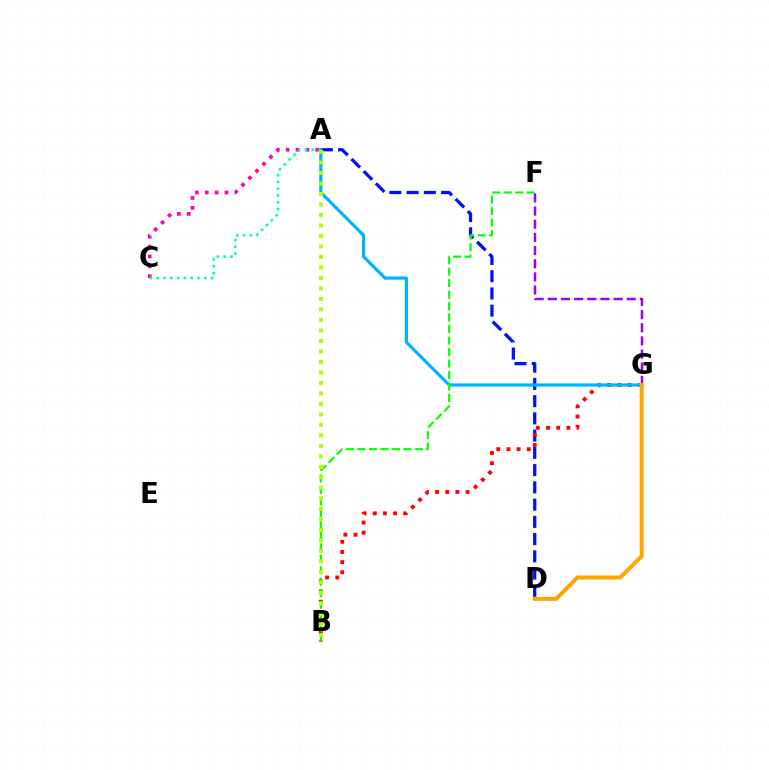{('F', 'G'): [{'color': '#9b00ff', 'line_style': 'dashed', 'thickness': 1.79}], ('A', 'C'): [{'color': '#ff00bd', 'line_style': 'dotted', 'thickness': 2.68}, {'color': '#00ff9d', 'line_style': 'dotted', 'thickness': 1.85}], ('A', 'D'): [{'color': '#0010ff', 'line_style': 'dashed', 'thickness': 2.34}], ('B', 'G'): [{'color': '#ff0000', 'line_style': 'dotted', 'thickness': 2.76}], ('A', 'G'): [{'color': '#00b5ff', 'line_style': 'solid', 'thickness': 2.31}], ('B', 'F'): [{'color': '#08ff00', 'line_style': 'dashed', 'thickness': 1.56}], ('A', 'B'): [{'color': '#b3ff00', 'line_style': 'dotted', 'thickness': 2.85}], ('D', 'G'): [{'color': '#ffa500', 'line_style': 'solid', 'thickness': 2.86}]}